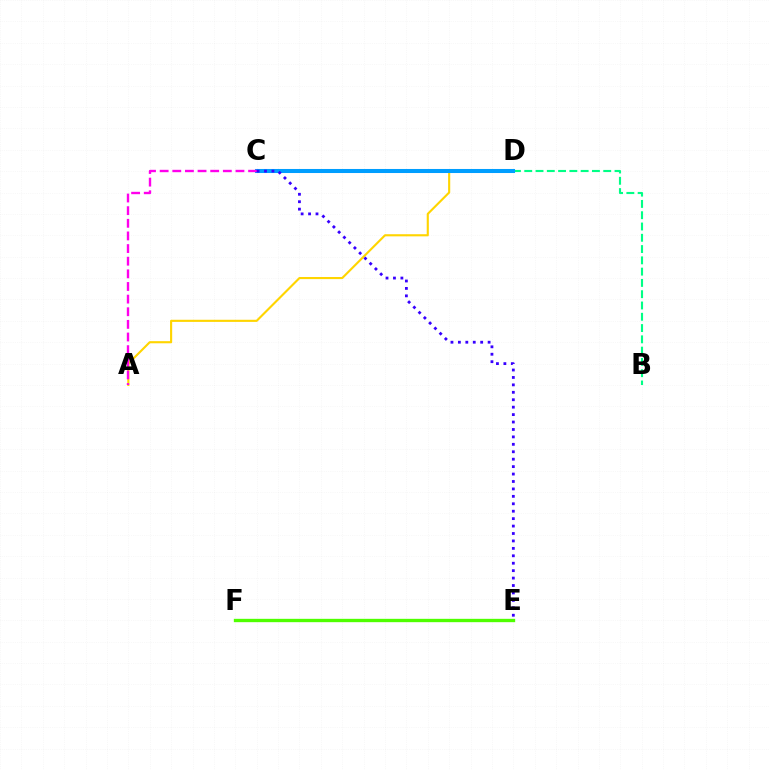{('C', 'D'): [{'color': '#ff0000', 'line_style': 'dashed', 'thickness': 1.54}, {'color': '#009eff', 'line_style': 'solid', 'thickness': 2.92}], ('A', 'D'): [{'color': '#ffd500', 'line_style': 'solid', 'thickness': 1.53}], ('B', 'D'): [{'color': '#00ff86', 'line_style': 'dashed', 'thickness': 1.53}], ('A', 'C'): [{'color': '#ff00ed', 'line_style': 'dashed', 'thickness': 1.72}], ('C', 'E'): [{'color': '#3700ff', 'line_style': 'dotted', 'thickness': 2.02}], ('E', 'F'): [{'color': '#4fff00', 'line_style': 'solid', 'thickness': 2.41}]}